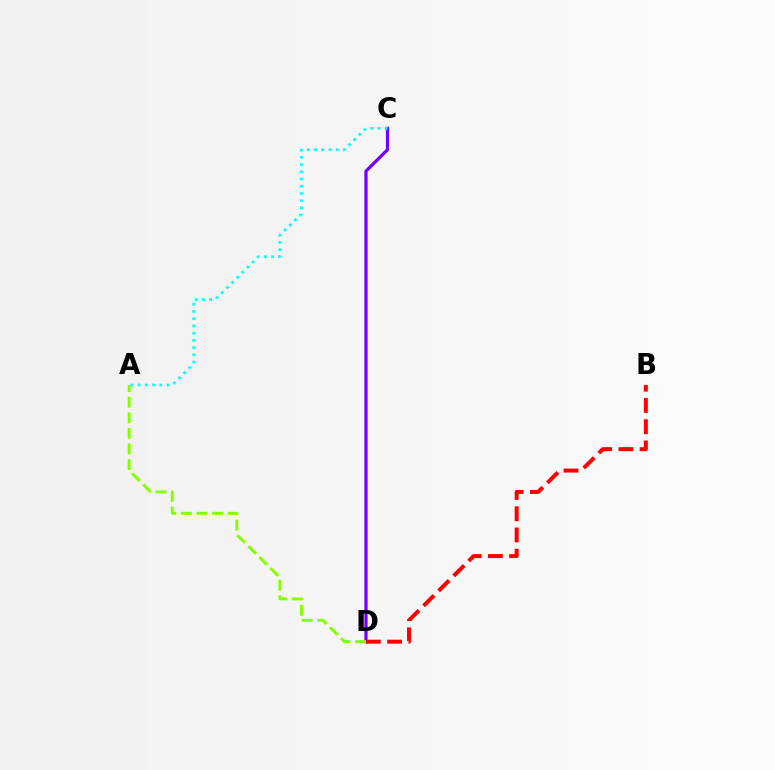{('C', 'D'): [{'color': '#7200ff', 'line_style': 'solid', 'thickness': 2.3}], ('A', 'D'): [{'color': '#84ff00', 'line_style': 'dashed', 'thickness': 2.12}], ('A', 'C'): [{'color': '#00fff6', 'line_style': 'dotted', 'thickness': 1.96}], ('B', 'D'): [{'color': '#ff0000', 'line_style': 'dashed', 'thickness': 2.88}]}